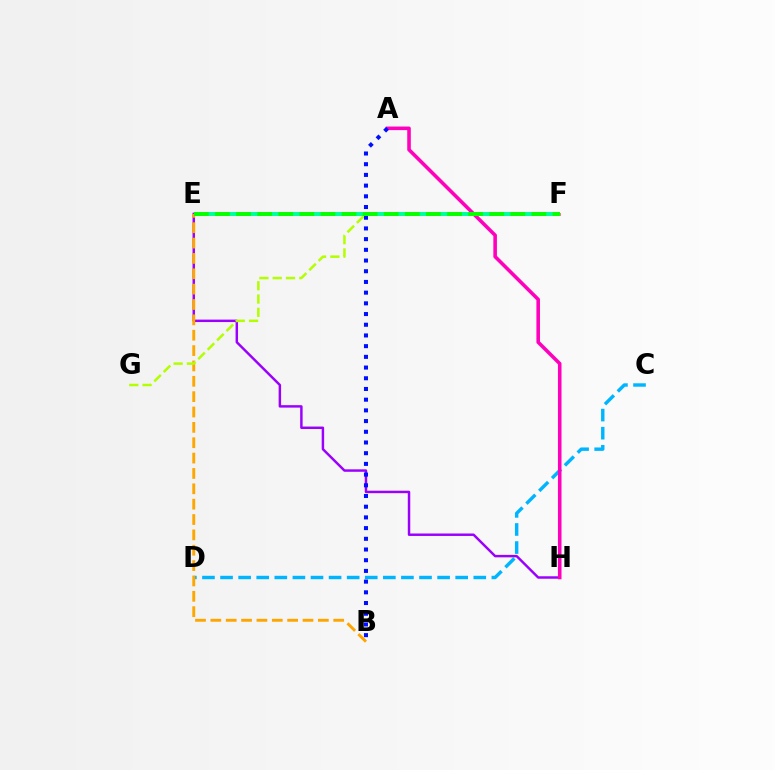{('C', 'D'): [{'color': '#00b5ff', 'line_style': 'dashed', 'thickness': 2.46}], ('E', 'H'): [{'color': '#9b00ff', 'line_style': 'solid', 'thickness': 1.77}], ('A', 'H'): [{'color': '#ff00bd', 'line_style': 'solid', 'thickness': 2.57}], ('B', 'E'): [{'color': '#ffa500', 'line_style': 'dashed', 'thickness': 2.09}], ('E', 'F'): [{'color': '#ff0000', 'line_style': 'dashed', 'thickness': 2.12}, {'color': '#00ff9d', 'line_style': 'dashed', 'thickness': 2.9}, {'color': '#08ff00', 'line_style': 'dashed', 'thickness': 2.87}], ('F', 'G'): [{'color': '#b3ff00', 'line_style': 'dashed', 'thickness': 1.81}], ('A', 'B'): [{'color': '#0010ff', 'line_style': 'dotted', 'thickness': 2.91}]}